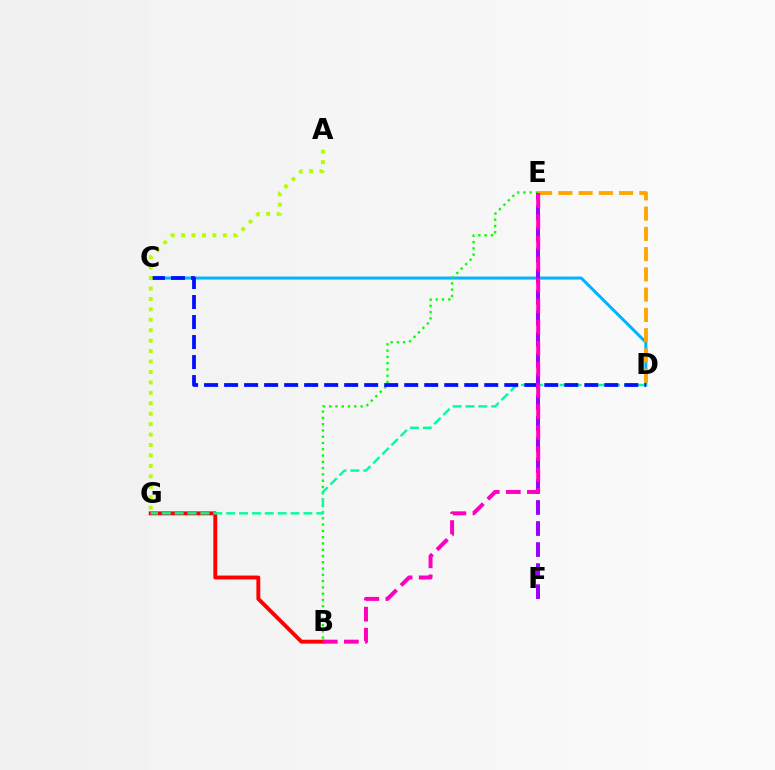{('C', 'D'): [{'color': '#00b5ff', 'line_style': 'solid', 'thickness': 2.18}, {'color': '#0010ff', 'line_style': 'dashed', 'thickness': 2.72}], ('B', 'G'): [{'color': '#ff0000', 'line_style': 'solid', 'thickness': 2.8}], ('B', 'E'): [{'color': '#08ff00', 'line_style': 'dotted', 'thickness': 1.71}, {'color': '#ff00bd', 'line_style': 'dashed', 'thickness': 2.86}], ('D', 'G'): [{'color': '#00ff9d', 'line_style': 'dashed', 'thickness': 1.75}], ('D', 'E'): [{'color': '#ffa500', 'line_style': 'dashed', 'thickness': 2.75}], ('E', 'F'): [{'color': '#9b00ff', 'line_style': 'dashed', 'thickness': 2.86}], ('A', 'G'): [{'color': '#b3ff00', 'line_style': 'dotted', 'thickness': 2.84}]}